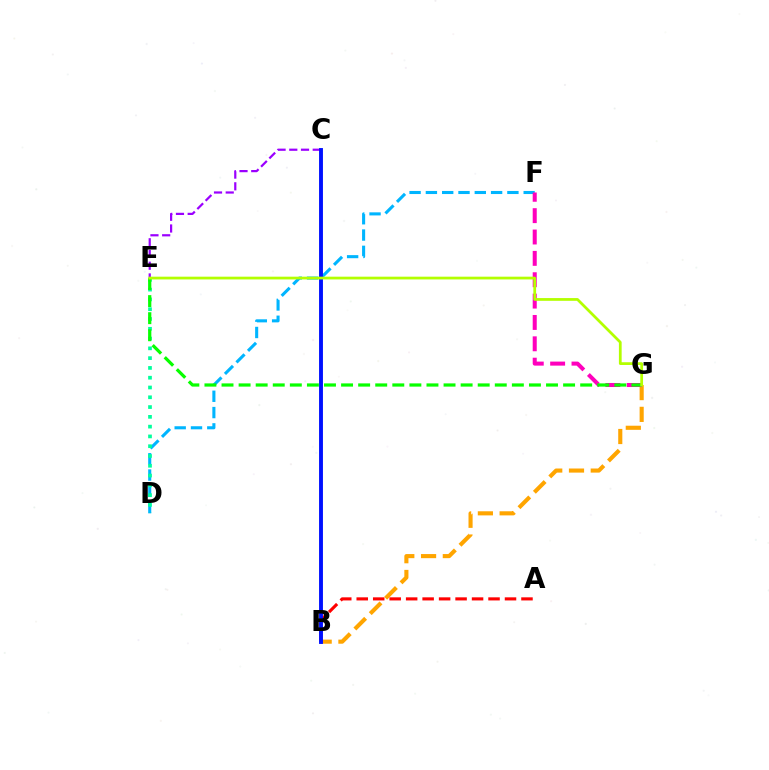{('C', 'E'): [{'color': '#9b00ff', 'line_style': 'dashed', 'thickness': 1.59}], ('B', 'G'): [{'color': '#ffa500', 'line_style': 'dashed', 'thickness': 2.96}], ('D', 'F'): [{'color': '#00b5ff', 'line_style': 'dashed', 'thickness': 2.21}], ('D', 'E'): [{'color': '#00ff9d', 'line_style': 'dotted', 'thickness': 2.66}], ('F', 'G'): [{'color': '#ff00bd', 'line_style': 'dashed', 'thickness': 2.9}], ('E', 'G'): [{'color': '#08ff00', 'line_style': 'dashed', 'thickness': 2.32}, {'color': '#b3ff00', 'line_style': 'solid', 'thickness': 1.98}], ('A', 'B'): [{'color': '#ff0000', 'line_style': 'dashed', 'thickness': 2.24}], ('B', 'C'): [{'color': '#0010ff', 'line_style': 'solid', 'thickness': 2.8}]}